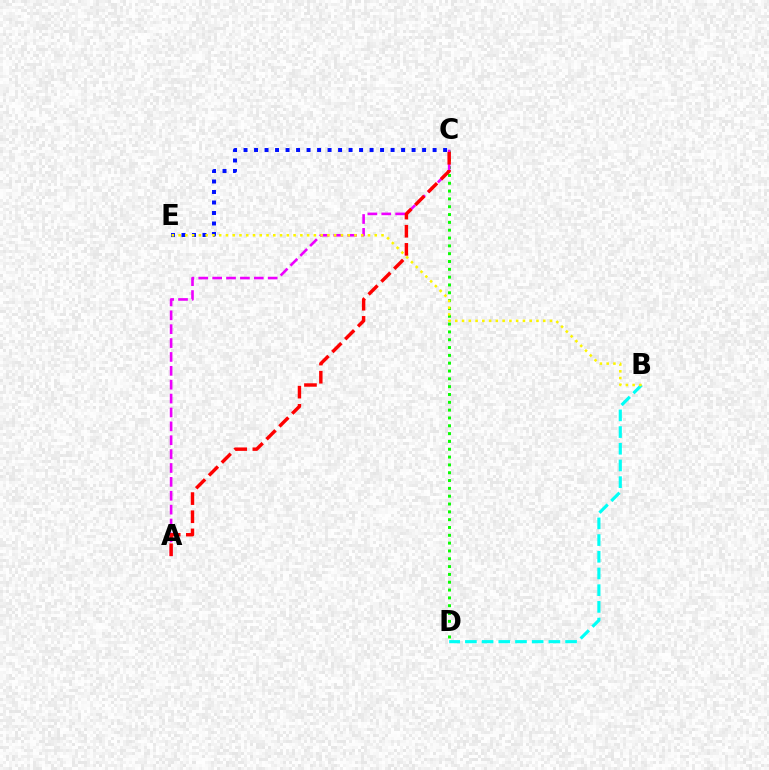{('B', 'D'): [{'color': '#00fff6', 'line_style': 'dashed', 'thickness': 2.27}], ('C', 'D'): [{'color': '#08ff00', 'line_style': 'dotted', 'thickness': 2.13}], ('A', 'C'): [{'color': '#ee00ff', 'line_style': 'dashed', 'thickness': 1.89}, {'color': '#ff0000', 'line_style': 'dashed', 'thickness': 2.46}], ('C', 'E'): [{'color': '#0010ff', 'line_style': 'dotted', 'thickness': 2.85}], ('B', 'E'): [{'color': '#fcf500', 'line_style': 'dotted', 'thickness': 1.84}]}